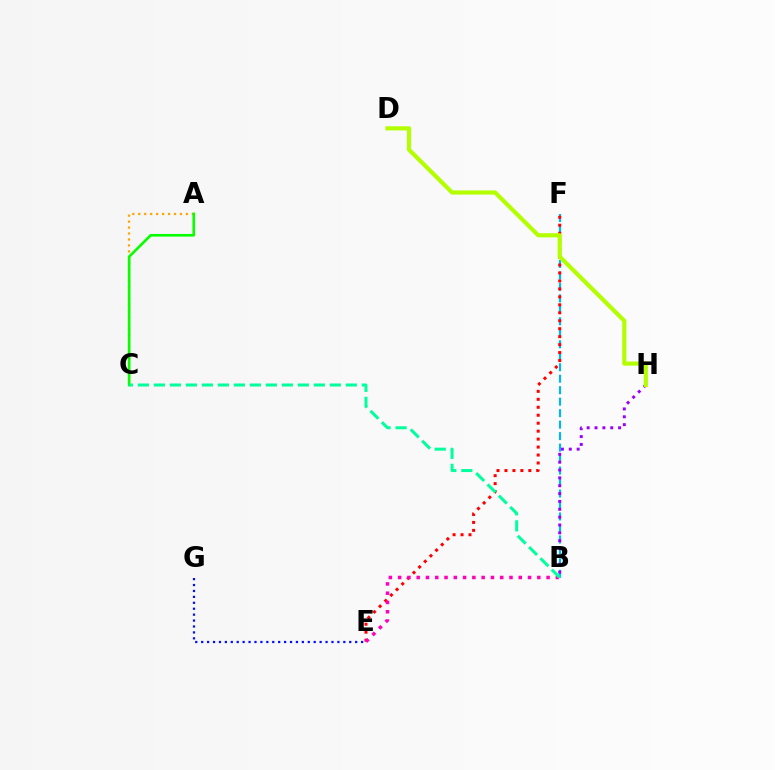{('B', 'F'): [{'color': '#00b5ff', 'line_style': 'dashed', 'thickness': 1.56}], ('A', 'C'): [{'color': '#ffa500', 'line_style': 'dotted', 'thickness': 1.62}, {'color': '#08ff00', 'line_style': 'solid', 'thickness': 1.91}], ('E', 'G'): [{'color': '#0010ff', 'line_style': 'dotted', 'thickness': 1.61}], ('E', 'F'): [{'color': '#ff0000', 'line_style': 'dotted', 'thickness': 2.16}], ('B', 'H'): [{'color': '#9b00ff', 'line_style': 'dotted', 'thickness': 2.13}], ('B', 'E'): [{'color': '#ff00bd', 'line_style': 'dotted', 'thickness': 2.52}], ('D', 'H'): [{'color': '#b3ff00', 'line_style': 'solid', 'thickness': 2.98}], ('B', 'C'): [{'color': '#00ff9d', 'line_style': 'dashed', 'thickness': 2.17}]}